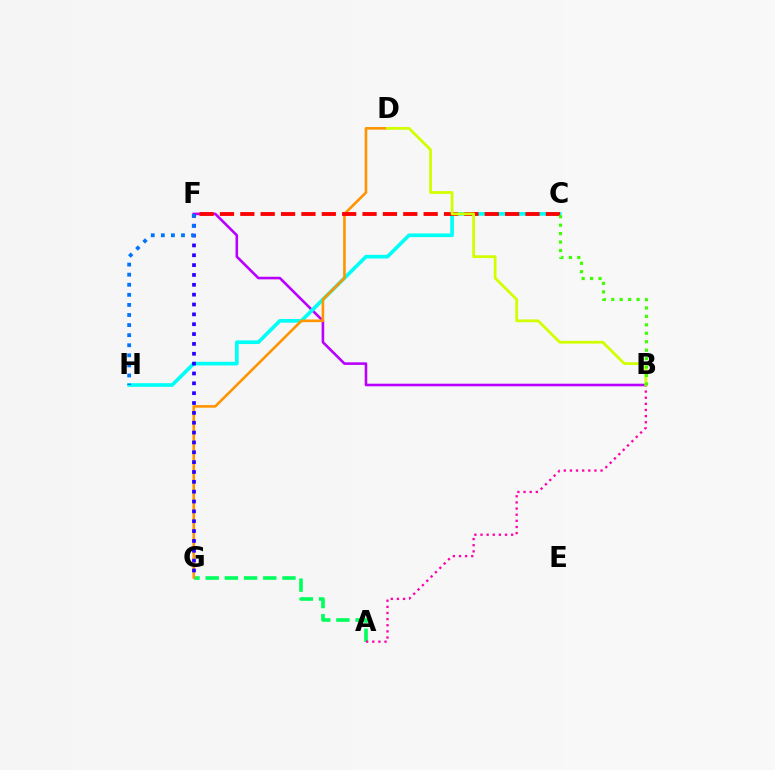{('A', 'G'): [{'color': '#00ff5c', 'line_style': 'dashed', 'thickness': 2.61}], ('B', 'F'): [{'color': '#b900ff', 'line_style': 'solid', 'thickness': 1.87}], ('C', 'H'): [{'color': '#00fff6', 'line_style': 'solid', 'thickness': 2.64}], ('D', 'G'): [{'color': '#ff9400', 'line_style': 'solid', 'thickness': 1.87}], ('F', 'G'): [{'color': '#2500ff', 'line_style': 'dotted', 'thickness': 2.68}], ('C', 'F'): [{'color': '#ff0000', 'line_style': 'dashed', 'thickness': 2.77}], ('A', 'B'): [{'color': '#ff00ac', 'line_style': 'dotted', 'thickness': 1.67}], ('F', 'H'): [{'color': '#0074ff', 'line_style': 'dotted', 'thickness': 2.74}], ('B', 'D'): [{'color': '#d1ff00', 'line_style': 'solid', 'thickness': 1.99}], ('B', 'C'): [{'color': '#3dff00', 'line_style': 'dotted', 'thickness': 2.29}]}